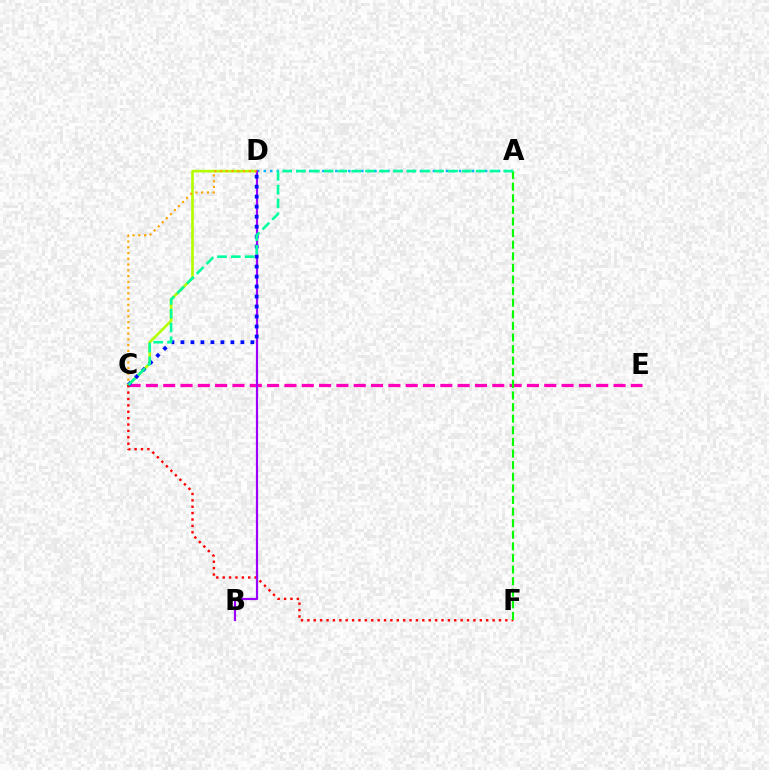{('A', 'D'): [{'color': '#00b5ff', 'line_style': 'dotted', 'thickness': 1.77}], ('C', 'E'): [{'color': '#ff00bd', 'line_style': 'dashed', 'thickness': 2.35}], ('C', 'D'): [{'color': '#b3ff00', 'line_style': 'solid', 'thickness': 1.9}, {'color': '#ffa500', 'line_style': 'dotted', 'thickness': 1.56}, {'color': '#0010ff', 'line_style': 'dotted', 'thickness': 2.71}], ('C', 'F'): [{'color': '#ff0000', 'line_style': 'dotted', 'thickness': 1.74}], ('B', 'D'): [{'color': '#9b00ff', 'line_style': 'solid', 'thickness': 1.58}], ('A', 'F'): [{'color': '#08ff00', 'line_style': 'dashed', 'thickness': 1.58}], ('A', 'C'): [{'color': '#00ff9d', 'line_style': 'dashed', 'thickness': 1.88}]}